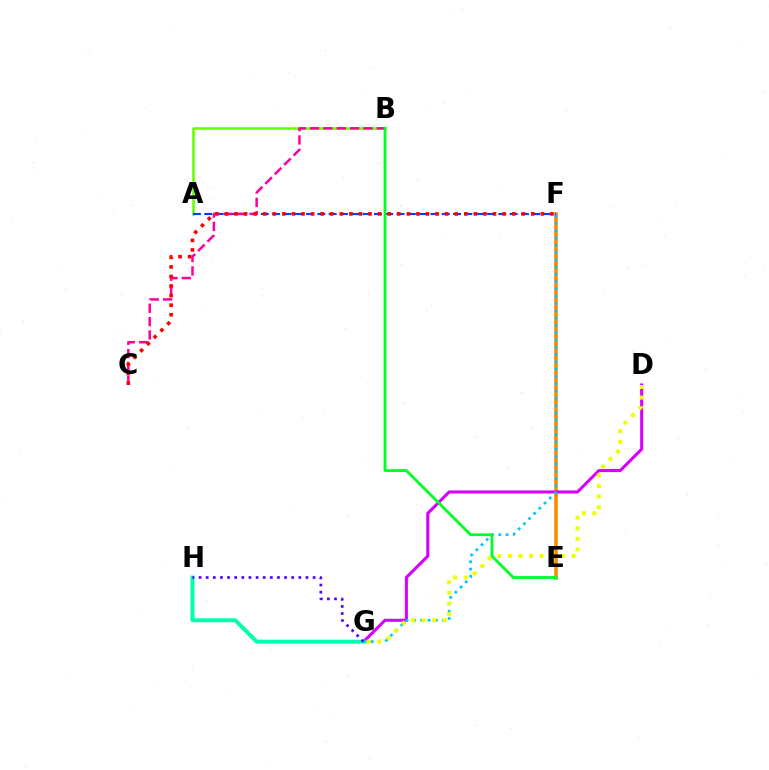{('A', 'B'): [{'color': '#66ff00', 'line_style': 'solid', 'thickness': 1.85}], ('E', 'F'): [{'color': '#ff8800', 'line_style': 'solid', 'thickness': 2.55}], ('D', 'G'): [{'color': '#d600ff', 'line_style': 'solid', 'thickness': 2.21}, {'color': '#eeff00', 'line_style': 'dotted', 'thickness': 2.88}], ('A', 'F'): [{'color': '#003fff', 'line_style': 'dashed', 'thickness': 1.54}], ('F', 'G'): [{'color': '#00c7ff', 'line_style': 'dotted', 'thickness': 1.98}], ('B', 'C'): [{'color': '#ff00a0', 'line_style': 'dashed', 'thickness': 1.81}], ('G', 'H'): [{'color': '#00ffaf', 'line_style': 'solid', 'thickness': 2.83}, {'color': '#4f00ff', 'line_style': 'dotted', 'thickness': 1.94}], ('B', 'E'): [{'color': '#00ff27', 'line_style': 'solid', 'thickness': 2.03}], ('C', 'F'): [{'color': '#ff0000', 'line_style': 'dotted', 'thickness': 2.6}]}